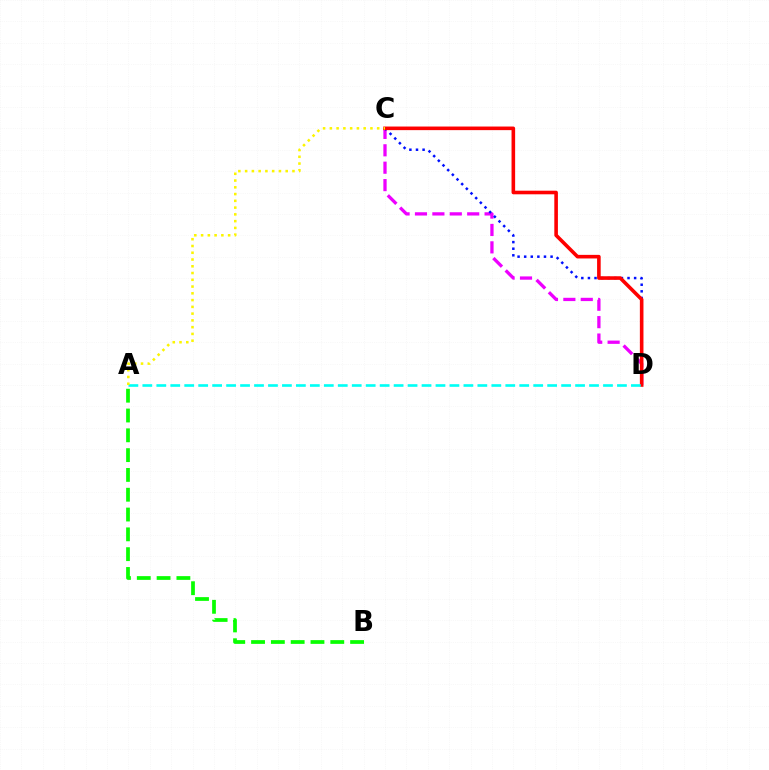{('C', 'D'): [{'color': '#ee00ff', 'line_style': 'dashed', 'thickness': 2.36}, {'color': '#0010ff', 'line_style': 'dotted', 'thickness': 1.79}, {'color': '#ff0000', 'line_style': 'solid', 'thickness': 2.59}], ('A', 'B'): [{'color': '#08ff00', 'line_style': 'dashed', 'thickness': 2.69}], ('A', 'D'): [{'color': '#00fff6', 'line_style': 'dashed', 'thickness': 1.9}], ('A', 'C'): [{'color': '#fcf500', 'line_style': 'dotted', 'thickness': 1.84}]}